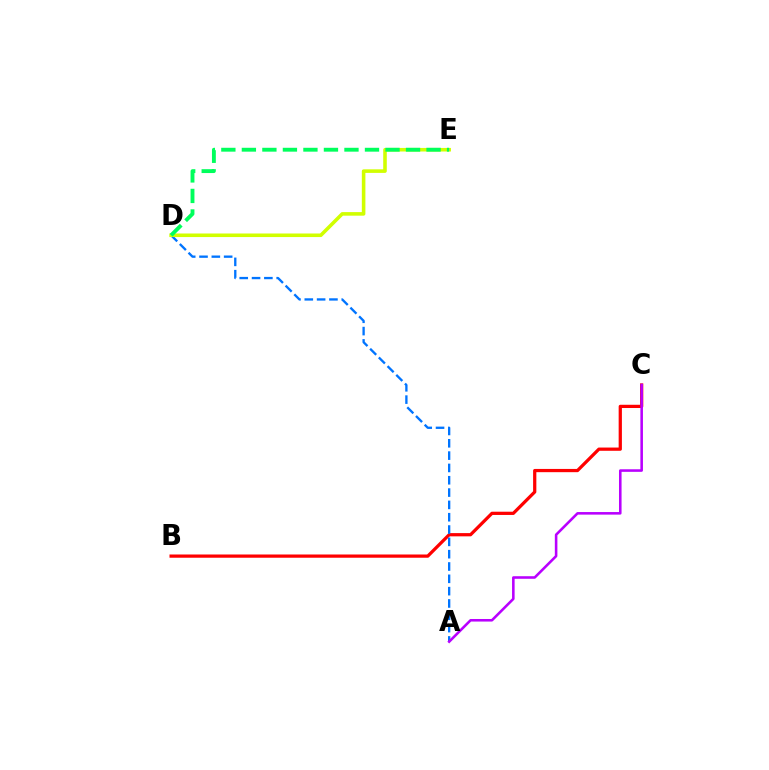{('B', 'C'): [{'color': '#ff0000', 'line_style': 'solid', 'thickness': 2.33}], ('A', 'D'): [{'color': '#0074ff', 'line_style': 'dashed', 'thickness': 1.67}], ('D', 'E'): [{'color': '#d1ff00', 'line_style': 'solid', 'thickness': 2.57}, {'color': '#00ff5c', 'line_style': 'dashed', 'thickness': 2.79}], ('A', 'C'): [{'color': '#b900ff', 'line_style': 'solid', 'thickness': 1.85}]}